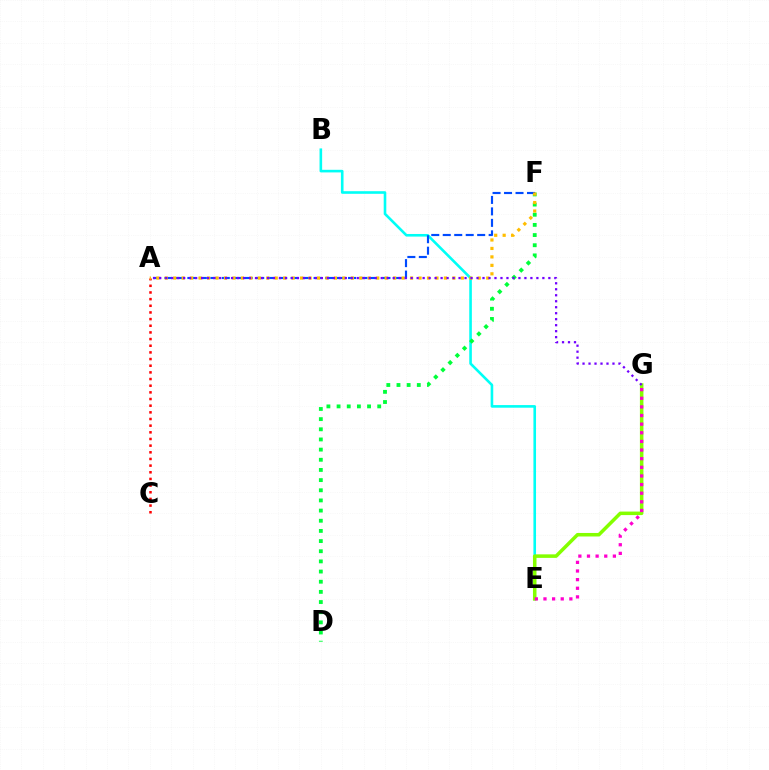{('B', 'E'): [{'color': '#00fff6', 'line_style': 'solid', 'thickness': 1.88}], ('E', 'G'): [{'color': '#84ff00', 'line_style': 'solid', 'thickness': 2.54}, {'color': '#ff00cf', 'line_style': 'dotted', 'thickness': 2.34}], ('A', 'C'): [{'color': '#ff0000', 'line_style': 'dotted', 'thickness': 1.81}], ('D', 'F'): [{'color': '#00ff39', 'line_style': 'dotted', 'thickness': 2.76}], ('A', 'F'): [{'color': '#004bff', 'line_style': 'dashed', 'thickness': 1.56}, {'color': '#ffbd00', 'line_style': 'dotted', 'thickness': 2.3}], ('A', 'G'): [{'color': '#7200ff', 'line_style': 'dotted', 'thickness': 1.63}]}